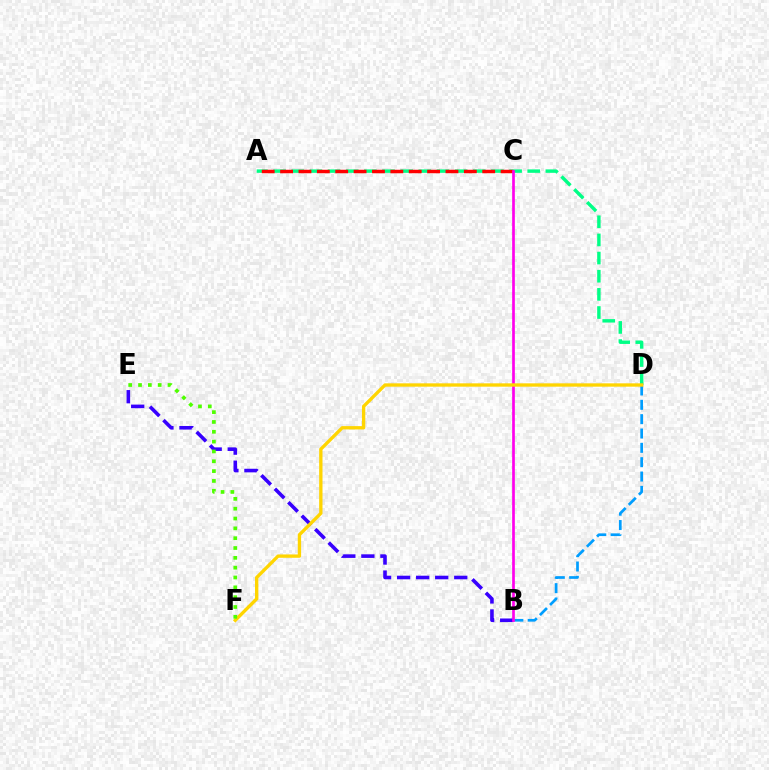{('B', 'E'): [{'color': '#3700ff', 'line_style': 'dashed', 'thickness': 2.59}], ('A', 'D'): [{'color': '#00ff86', 'line_style': 'dashed', 'thickness': 2.47}], ('A', 'C'): [{'color': '#ff0000', 'line_style': 'dashed', 'thickness': 2.5}], ('B', 'D'): [{'color': '#009eff', 'line_style': 'dashed', 'thickness': 1.95}], ('B', 'C'): [{'color': '#ff00ed', 'line_style': 'solid', 'thickness': 1.94}], ('D', 'F'): [{'color': '#ffd500', 'line_style': 'solid', 'thickness': 2.4}], ('E', 'F'): [{'color': '#4fff00', 'line_style': 'dotted', 'thickness': 2.67}]}